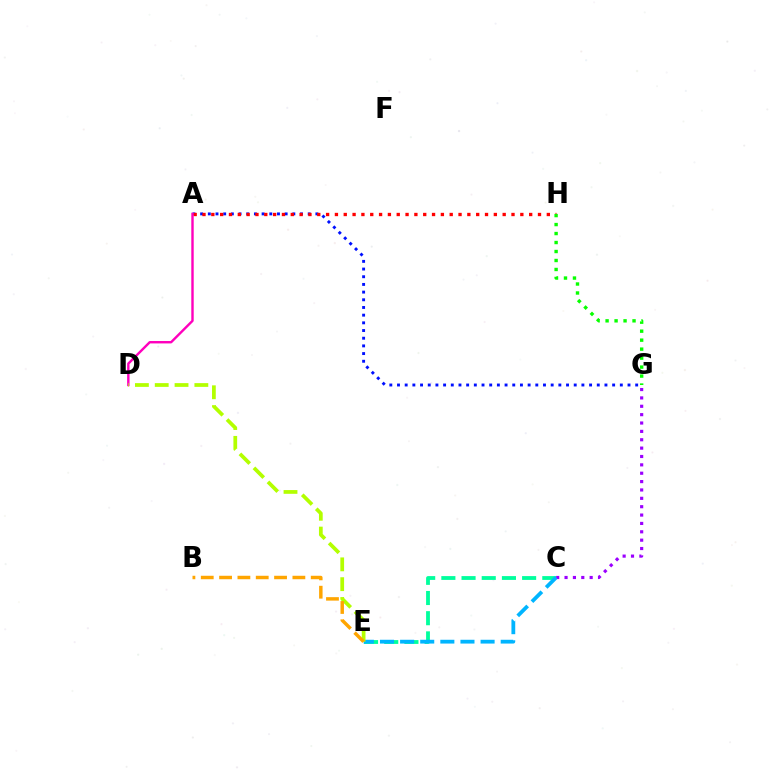{('A', 'G'): [{'color': '#0010ff', 'line_style': 'dotted', 'thickness': 2.09}], ('A', 'H'): [{'color': '#ff0000', 'line_style': 'dotted', 'thickness': 2.4}], ('C', 'E'): [{'color': '#00ff9d', 'line_style': 'dashed', 'thickness': 2.74}, {'color': '#00b5ff', 'line_style': 'dashed', 'thickness': 2.73}], ('A', 'D'): [{'color': '#ff00bd', 'line_style': 'solid', 'thickness': 1.73}], ('C', 'G'): [{'color': '#9b00ff', 'line_style': 'dotted', 'thickness': 2.27}], ('G', 'H'): [{'color': '#08ff00', 'line_style': 'dotted', 'thickness': 2.44}], ('D', 'E'): [{'color': '#b3ff00', 'line_style': 'dashed', 'thickness': 2.69}], ('B', 'E'): [{'color': '#ffa500', 'line_style': 'dashed', 'thickness': 2.49}]}